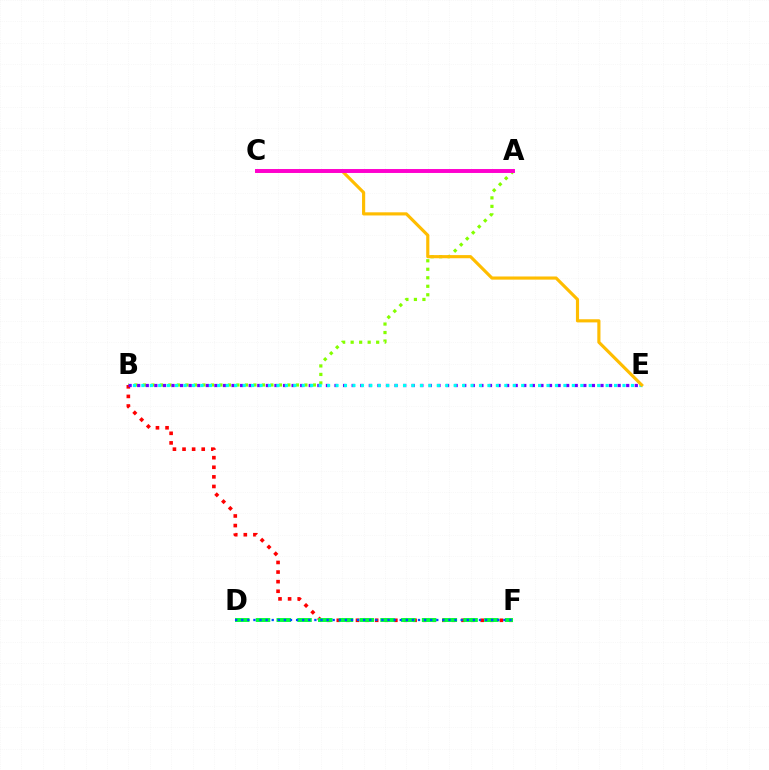{('A', 'B'): [{'color': '#84ff00', 'line_style': 'dotted', 'thickness': 2.31}], ('B', 'F'): [{'color': '#ff0000', 'line_style': 'dotted', 'thickness': 2.61}], ('B', 'E'): [{'color': '#7200ff', 'line_style': 'dotted', 'thickness': 2.33}, {'color': '#00fff6', 'line_style': 'dotted', 'thickness': 2.29}], ('D', 'F'): [{'color': '#00ff39', 'line_style': 'dashed', 'thickness': 2.82}, {'color': '#004bff', 'line_style': 'dotted', 'thickness': 1.66}], ('C', 'E'): [{'color': '#ffbd00', 'line_style': 'solid', 'thickness': 2.27}], ('A', 'C'): [{'color': '#ff00cf', 'line_style': 'solid', 'thickness': 2.83}]}